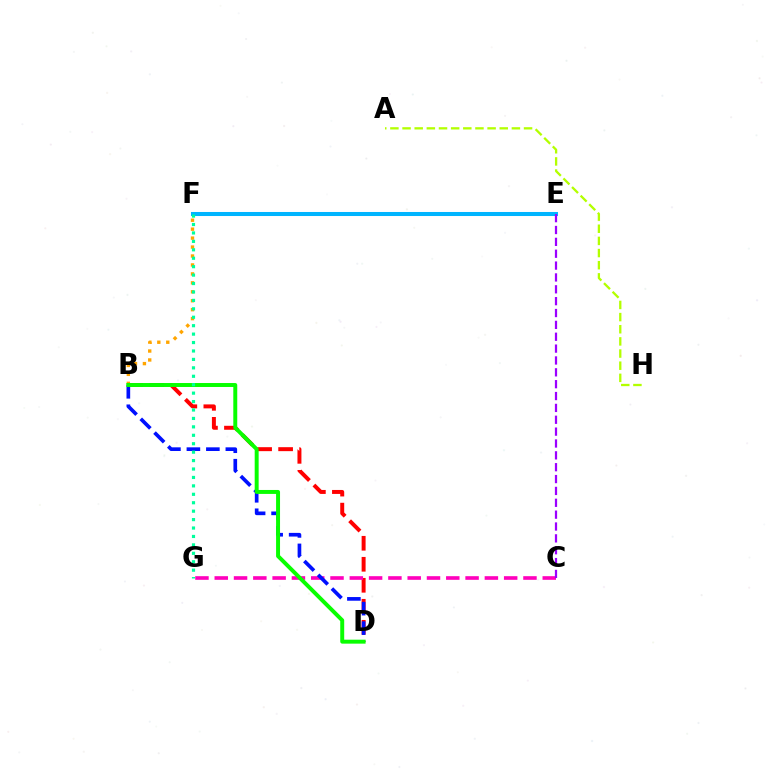{('B', 'F'): [{'color': '#ffa500', 'line_style': 'dotted', 'thickness': 2.43}], ('B', 'D'): [{'color': '#ff0000', 'line_style': 'dashed', 'thickness': 2.85}, {'color': '#0010ff', 'line_style': 'dashed', 'thickness': 2.65}, {'color': '#08ff00', 'line_style': 'solid', 'thickness': 2.85}], ('E', 'F'): [{'color': '#00b5ff', 'line_style': 'solid', 'thickness': 2.91}], ('C', 'G'): [{'color': '#ff00bd', 'line_style': 'dashed', 'thickness': 2.62}], ('C', 'E'): [{'color': '#9b00ff', 'line_style': 'dashed', 'thickness': 1.61}], ('F', 'G'): [{'color': '#00ff9d', 'line_style': 'dotted', 'thickness': 2.29}], ('A', 'H'): [{'color': '#b3ff00', 'line_style': 'dashed', 'thickness': 1.65}]}